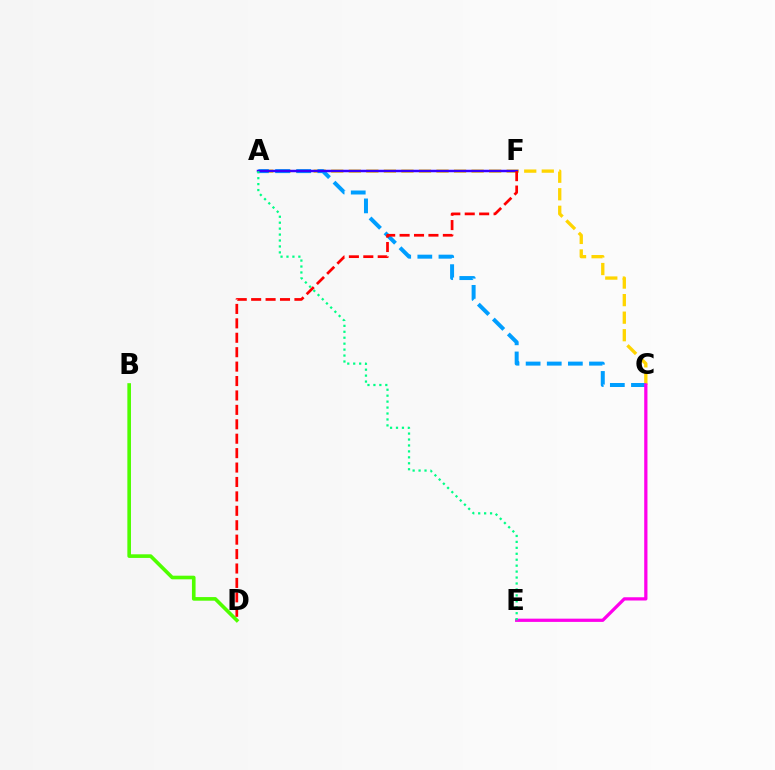{('B', 'D'): [{'color': '#4fff00', 'line_style': 'solid', 'thickness': 2.61}], ('A', 'C'): [{'color': '#ffd500', 'line_style': 'dashed', 'thickness': 2.38}, {'color': '#009eff', 'line_style': 'dashed', 'thickness': 2.87}], ('C', 'E'): [{'color': '#ff00ed', 'line_style': 'solid', 'thickness': 2.34}], ('A', 'F'): [{'color': '#3700ff', 'line_style': 'solid', 'thickness': 1.78}], ('A', 'E'): [{'color': '#00ff86', 'line_style': 'dotted', 'thickness': 1.61}], ('D', 'F'): [{'color': '#ff0000', 'line_style': 'dashed', 'thickness': 1.96}]}